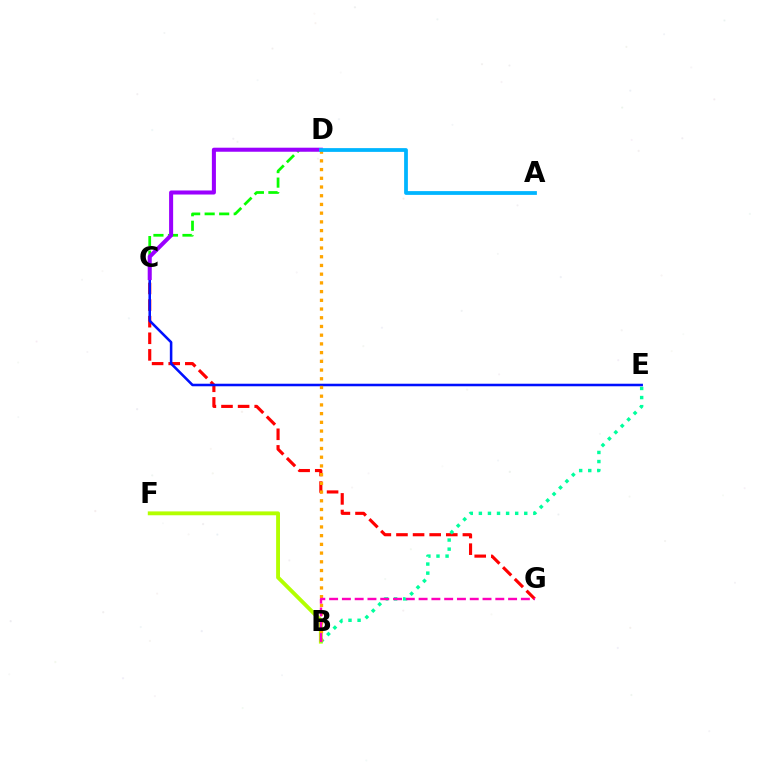{('C', 'G'): [{'color': '#ff0000', 'line_style': 'dashed', 'thickness': 2.26}], ('B', 'F'): [{'color': '#b3ff00', 'line_style': 'solid', 'thickness': 2.78}], ('B', 'E'): [{'color': '#00ff9d', 'line_style': 'dotted', 'thickness': 2.47}], ('C', 'D'): [{'color': '#08ff00', 'line_style': 'dashed', 'thickness': 1.97}, {'color': '#9b00ff', 'line_style': 'solid', 'thickness': 2.91}], ('C', 'E'): [{'color': '#0010ff', 'line_style': 'solid', 'thickness': 1.83}], ('B', 'D'): [{'color': '#ffa500', 'line_style': 'dotted', 'thickness': 2.37}], ('B', 'G'): [{'color': '#ff00bd', 'line_style': 'dashed', 'thickness': 1.74}], ('A', 'D'): [{'color': '#00b5ff', 'line_style': 'solid', 'thickness': 2.71}]}